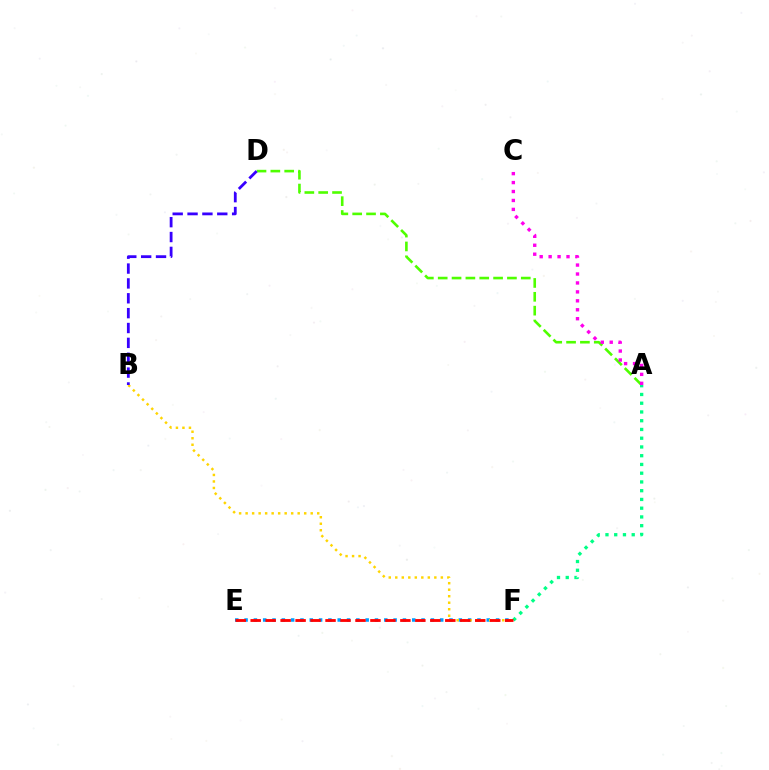{('E', 'F'): [{'color': '#009eff', 'line_style': 'dotted', 'thickness': 2.53}, {'color': '#ff0000', 'line_style': 'dashed', 'thickness': 2.03}], ('B', 'F'): [{'color': '#ffd500', 'line_style': 'dotted', 'thickness': 1.77}], ('A', 'D'): [{'color': '#4fff00', 'line_style': 'dashed', 'thickness': 1.88}], ('B', 'D'): [{'color': '#3700ff', 'line_style': 'dashed', 'thickness': 2.02}], ('A', 'F'): [{'color': '#00ff86', 'line_style': 'dotted', 'thickness': 2.38}], ('A', 'C'): [{'color': '#ff00ed', 'line_style': 'dotted', 'thickness': 2.43}]}